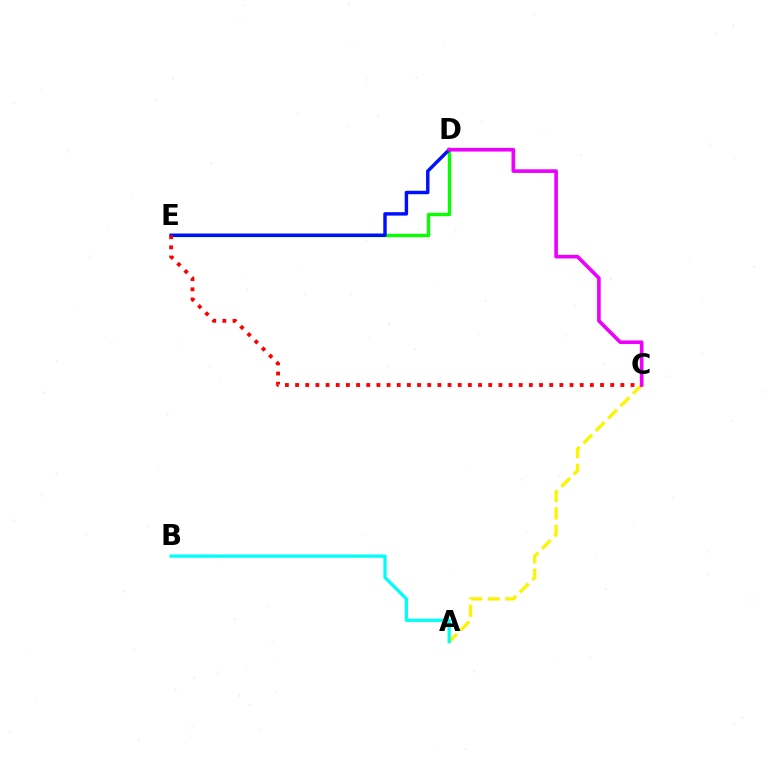{('D', 'E'): [{'color': '#08ff00', 'line_style': 'solid', 'thickness': 2.41}, {'color': '#0010ff', 'line_style': 'solid', 'thickness': 2.47}], ('A', 'C'): [{'color': '#fcf500', 'line_style': 'dashed', 'thickness': 2.38}], ('C', 'E'): [{'color': '#ff0000', 'line_style': 'dotted', 'thickness': 2.76}], ('C', 'D'): [{'color': '#ee00ff', 'line_style': 'solid', 'thickness': 2.62}], ('A', 'B'): [{'color': '#00fff6', 'line_style': 'solid', 'thickness': 2.33}]}